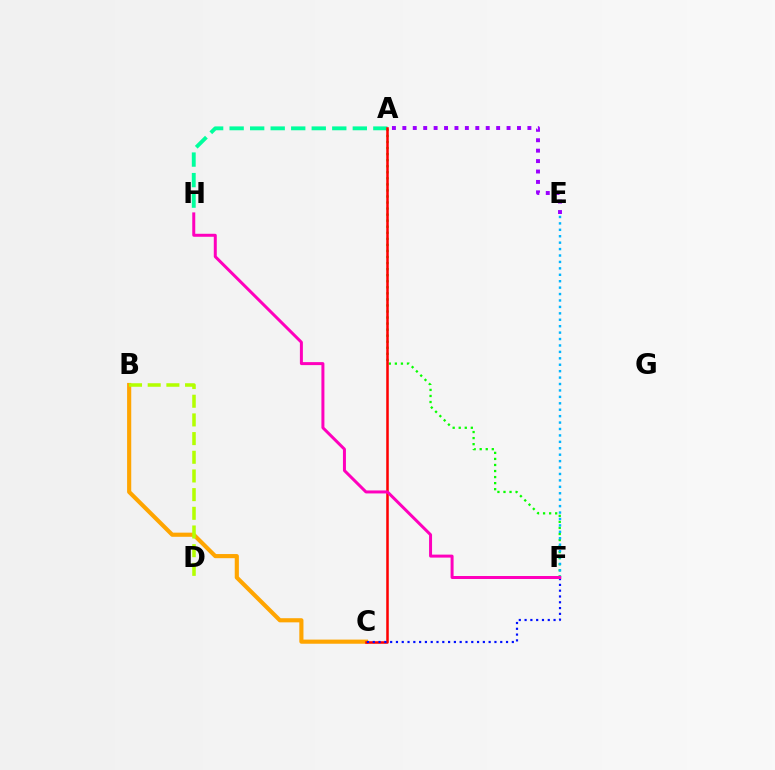{('A', 'F'): [{'color': '#08ff00', 'line_style': 'dotted', 'thickness': 1.64}], ('A', 'H'): [{'color': '#00ff9d', 'line_style': 'dashed', 'thickness': 2.79}], ('A', 'E'): [{'color': '#9b00ff', 'line_style': 'dotted', 'thickness': 2.83}], ('E', 'F'): [{'color': '#00b5ff', 'line_style': 'dotted', 'thickness': 1.75}], ('B', 'C'): [{'color': '#ffa500', 'line_style': 'solid', 'thickness': 2.98}], ('A', 'C'): [{'color': '#ff0000', 'line_style': 'solid', 'thickness': 1.83}], ('C', 'F'): [{'color': '#0010ff', 'line_style': 'dotted', 'thickness': 1.57}], ('B', 'D'): [{'color': '#b3ff00', 'line_style': 'dashed', 'thickness': 2.54}], ('F', 'H'): [{'color': '#ff00bd', 'line_style': 'solid', 'thickness': 2.15}]}